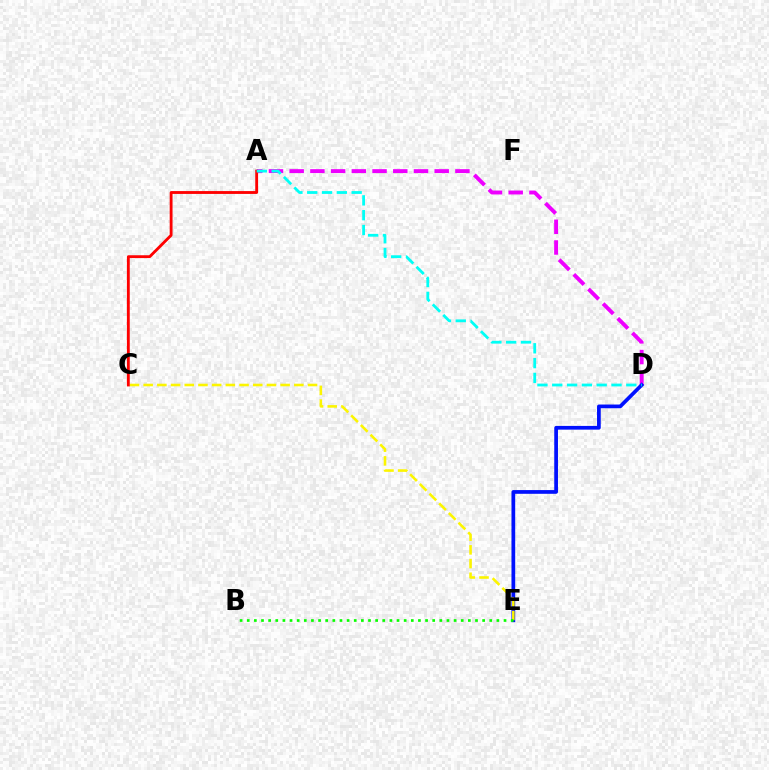{('A', 'D'): [{'color': '#ee00ff', 'line_style': 'dashed', 'thickness': 2.81}, {'color': '#00fff6', 'line_style': 'dashed', 'thickness': 2.01}], ('D', 'E'): [{'color': '#0010ff', 'line_style': 'solid', 'thickness': 2.68}], ('C', 'E'): [{'color': '#fcf500', 'line_style': 'dashed', 'thickness': 1.86}], ('B', 'E'): [{'color': '#08ff00', 'line_style': 'dotted', 'thickness': 1.94}], ('A', 'C'): [{'color': '#ff0000', 'line_style': 'solid', 'thickness': 2.05}]}